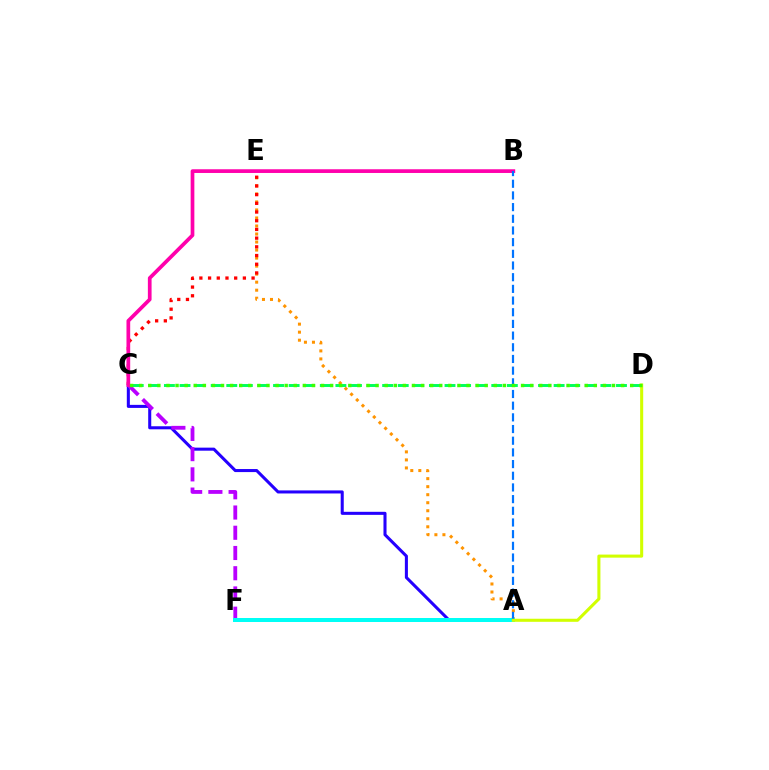{('A', 'E'): [{'color': '#ff9400', 'line_style': 'dotted', 'thickness': 2.18}], ('C', 'D'): [{'color': '#00ff5c', 'line_style': 'dashed', 'thickness': 2.12}, {'color': '#3dff00', 'line_style': 'dotted', 'thickness': 2.47}], ('A', 'C'): [{'color': '#2500ff', 'line_style': 'solid', 'thickness': 2.2}], ('C', 'E'): [{'color': '#ff0000', 'line_style': 'dotted', 'thickness': 2.36}], ('C', 'F'): [{'color': '#b900ff', 'line_style': 'dashed', 'thickness': 2.75}], ('A', 'F'): [{'color': '#00fff6', 'line_style': 'solid', 'thickness': 2.88}], ('B', 'C'): [{'color': '#ff00ac', 'line_style': 'solid', 'thickness': 2.67}], ('A', 'B'): [{'color': '#0074ff', 'line_style': 'dashed', 'thickness': 1.59}], ('A', 'D'): [{'color': '#d1ff00', 'line_style': 'solid', 'thickness': 2.21}]}